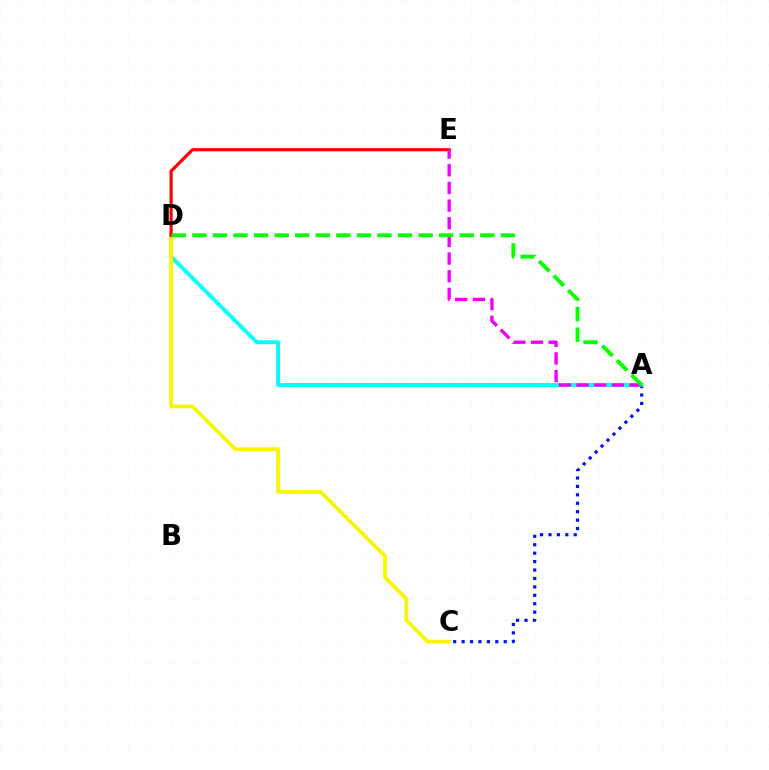{('A', 'C'): [{'color': '#0010ff', 'line_style': 'dotted', 'thickness': 2.29}], ('A', 'D'): [{'color': '#00fff6', 'line_style': 'solid', 'thickness': 2.76}, {'color': '#08ff00', 'line_style': 'dashed', 'thickness': 2.79}], ('C', 'D'): [{'color': '#fcf500', 'line_style': 'solid', 'thickness': 2.7}], ('D', 'E'): [{'color': '#ff0000', 'line_style': 'solid', 'thickness': 2.27}], ('A', 'E'): [{'color': '#ee00ff', 'line_style': 'dashed', 'thickness': 2.4}]}